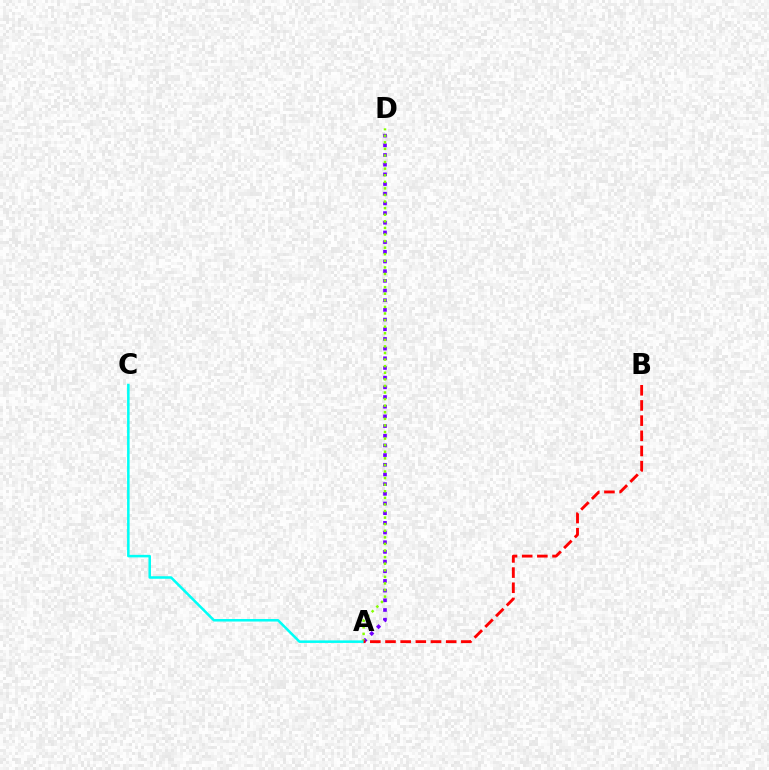{('A', 'D'): [{'color': '#7200ff', 'line_style': 'dotted', 'thickness': 2.63}, {'color': '#84ff00', 'line_style': 'dotted', 'thickness': 1.79}], ('A', 'C'): [{'color': '#00fff6', 'line_style': 'solid', 'thickness': 1.82}], ('A', 'B'): [{'color': '#ff0000', 'line_style': 'dashed', 'thickness': 2.06}]}